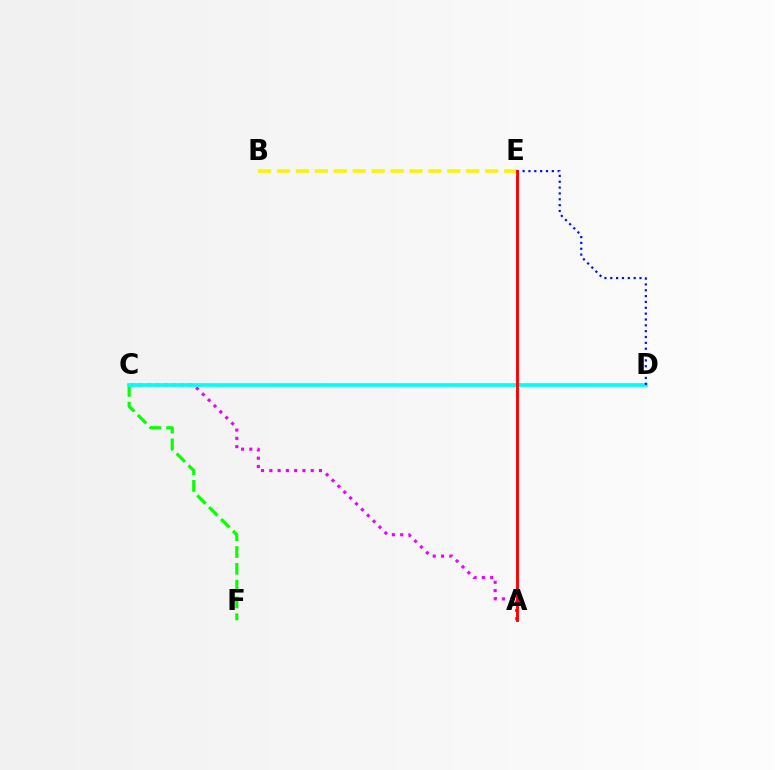{('C', 'F'): [{'color': '#08ff00', 'line_style': 'dashed', 'thickness': 2.28}], ('A', 'C'): [{'color': '#ee00ff', 'line_style': 'dotted', 'thickness': 2.25}], ('C', 'D'): [{'color': '#00fff6', 'line_style': 'solid', 'thickness': 2.66}], ('B', 'E'): [{'color': '#fcf500', 'line_style': 'dashed', 'thickness': 2.57}], ('D', 'E'): [{'color': '#0010ff', 'line_style': 'dotted', 'thickness': 1.59}], ('A', 'E'): [{'color': '#ff0000', 'line_style': 'solid', 'thickness': 2.07}]}